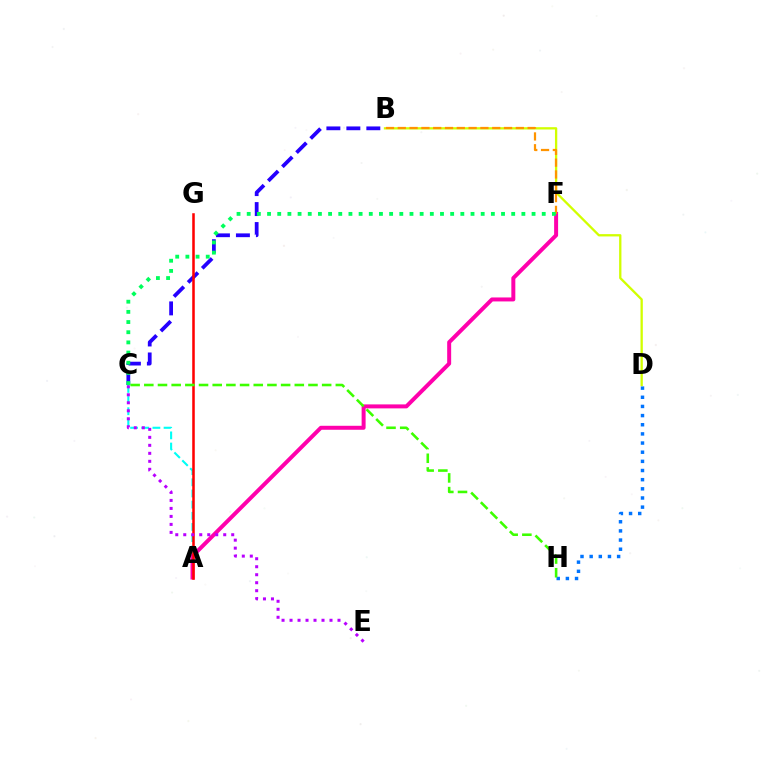{('D', 'H'): [{'color': '#0074ff', 'line_style': 'dotted', 'thickness': 2.49}], ('A', 'C'): [{'color': '#00fff6', 'line_style': 'dashed', 'thickness': 1.52}], ('B', 'D'): [{'color': '#d1ff00', 'line_style': 'solid', 'thickness': 1.66}], ('A', 'F'): [{'color': '#ff00ac', 'line_style': 'solid', 'thickness': 2.86}], ('B', 'C'): [{'color': '#2500ff', 'line_style': 'dashed', 'thickness': 2.71}], ('A', 'G'): [{'color': '#ff0000', 'line_style': 'solid', 'thickness': 1.83}], ('C', 'H'): [{'color': '#3dff00', 'line_style': 'dashed', 'thickness': 1.86}], ('B', 'F'): [{'color': '#ff9400', 'line_style': 'dashed', 'thickness': 1.6}], ('C', 'F'): [{'color': '#00ff5c', 'line_style': 'dotted', 'thickness': 2.76}], ('C', 'E'): [{'color': '#b900ff', 'line_style': 'dotted', 'thickness': 2.17}]}